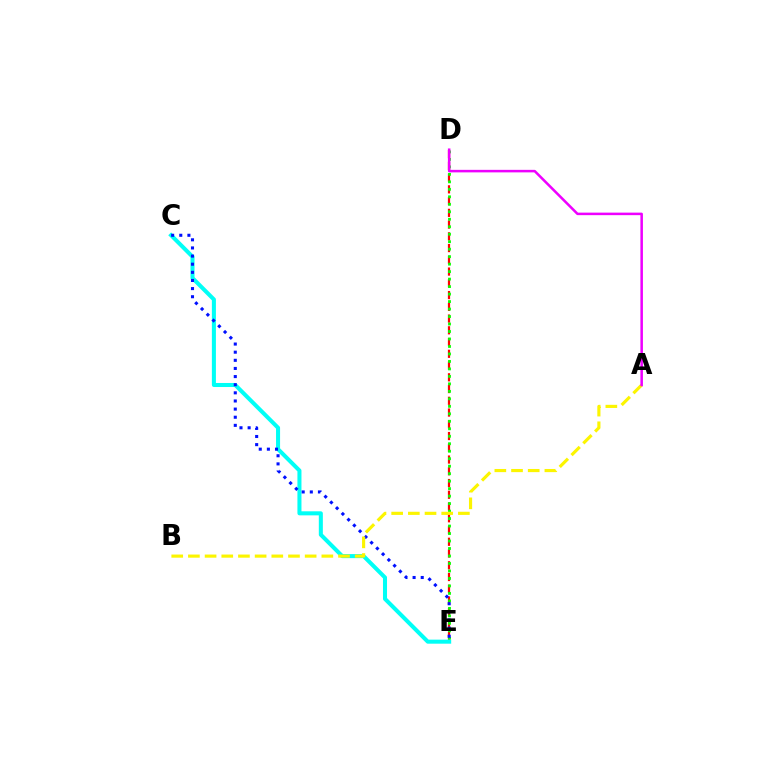{('D', 'E'): [{'color': '#ff0000', 'line_style': 'dashed', 'thickness': 1.6}, {'color': '#08ff00', 'line_style': 'dotted', 'thickness': 2.03}], ('C', 'E'): [{'color': '#00fff6', 'line_style': 'solid', 'thickness': 2.91}, {'color': '#0010ff', 'line_style': 'dotted', 'thickness': 2.21}], ('A', 'B'): [{'color': '#fcf500', 'line_style': 'dashed', 'thickness': 2.27}], ('A', 'D'): [{'color': '#ee00ff', 'line_style': 'solid', 'thickness': 1.82}]}